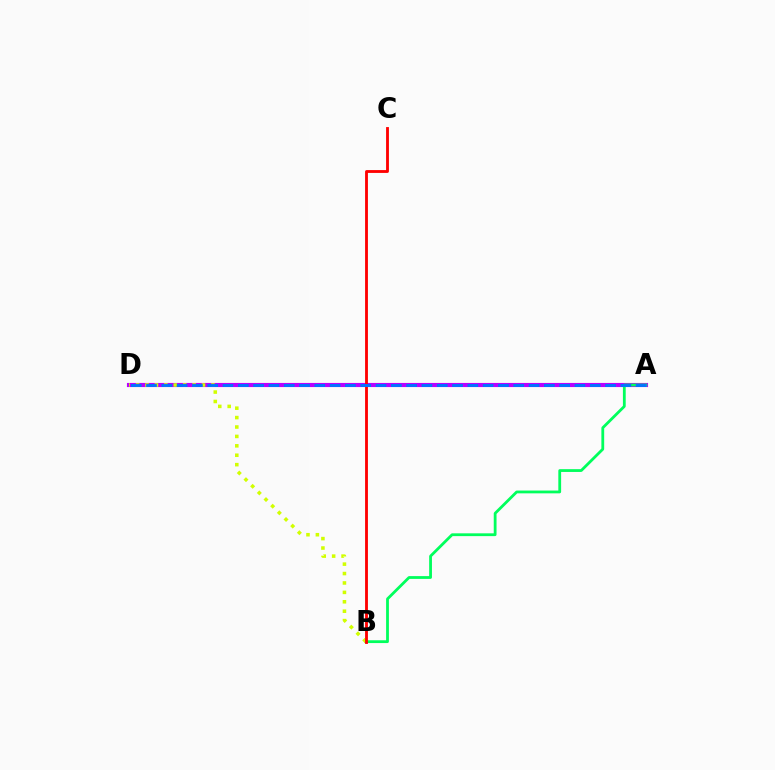{('A', 'D'): [{'color': '#b900ff', 'line_style': 'solid', 'thickness': 2.97}, {'color': '#0074ff', 'line_style': 'dashed', 'thickness': 2.08}], ('A', 'B'): [{'color': '#00ff5c', 'line_style': 'solid', 'thickness': 2.01}], ('B', 'D'): [{'color': '#d1ff00', 'line_style': 'dotted', 'thickness': 2.56}], ('B', 'C'): [{'color': '#ff0000', 'line_style': 'solid', 'thickness': 2.04}]}